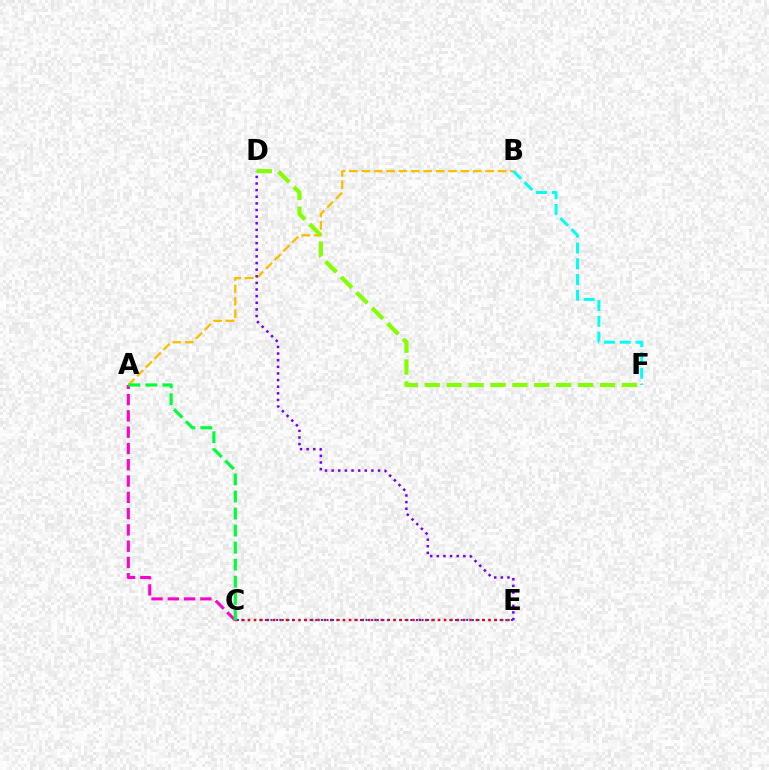{('A', 'B'): [{'color': '#ffbd00', 'line_style': 'dashed', 'thickness': 1.68}], ('C', 'E'): [{'color': '#004bff', 'line_style': 'dotted', 'thickness': 1.52}, {'color': '#ff0000', 'line_style': 'dotted', 'thickness': 1.72}], ('D', 'E'): [{'color': '#7200ff', 'line_style': 'dotted', 'thickness': 1.8}], ('D', 'F'): [{'color': '#84ff00', 'line_style': 'dashed', 'thickness': 2.98}], ('A', 'C'): [{'color': '#ff00cf', 'line_style': 'dashed', 'thickness': 2.21}, {'color': '#00ff39', 'line_style': 'dashed', 'thickness': 2.31}], ('B', 'F'): [{'color': '#00fff6', 'line_style': 'dashed', 'thickness': 2.14}]}